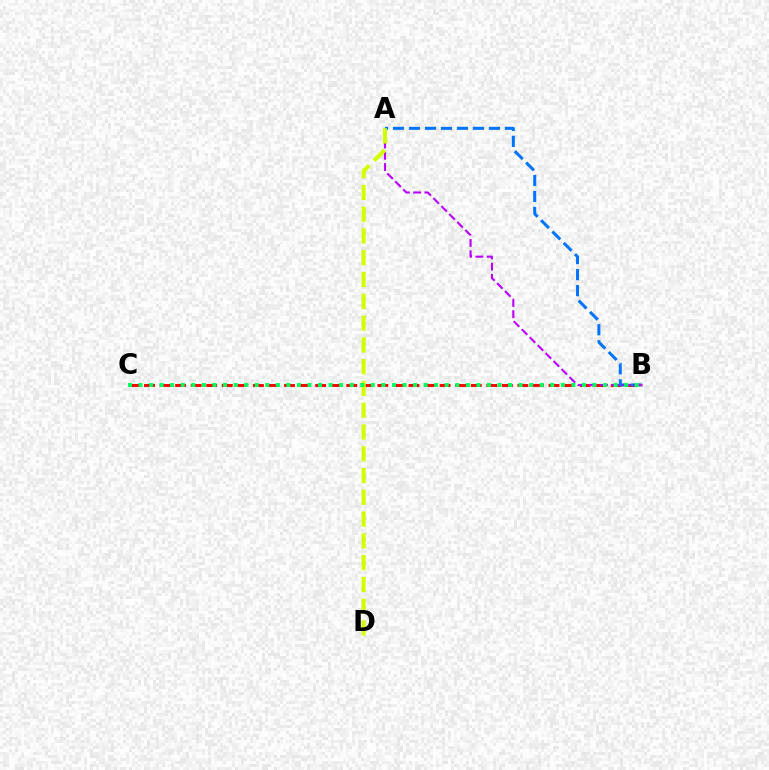{('B', 'C'): [{'color': '#ff0000', 'line_style': 'dashed', 'thickness': 2.11}, {'color': '#00ff5c', 'line_style': 'dotted', 'thickness': 2.87}], ('A', 'B'): [{'color': '#0074ff', 'line_style': 'dashed', 'thickness': 2.17}, {'color': '#b900ff', 'line_style': 'dashed', 'thickness': 1.53}], ('A', 'D'): [{'color': '#d1ff00', 'line_style': 'dashed', 'thickness': 2.96}]}